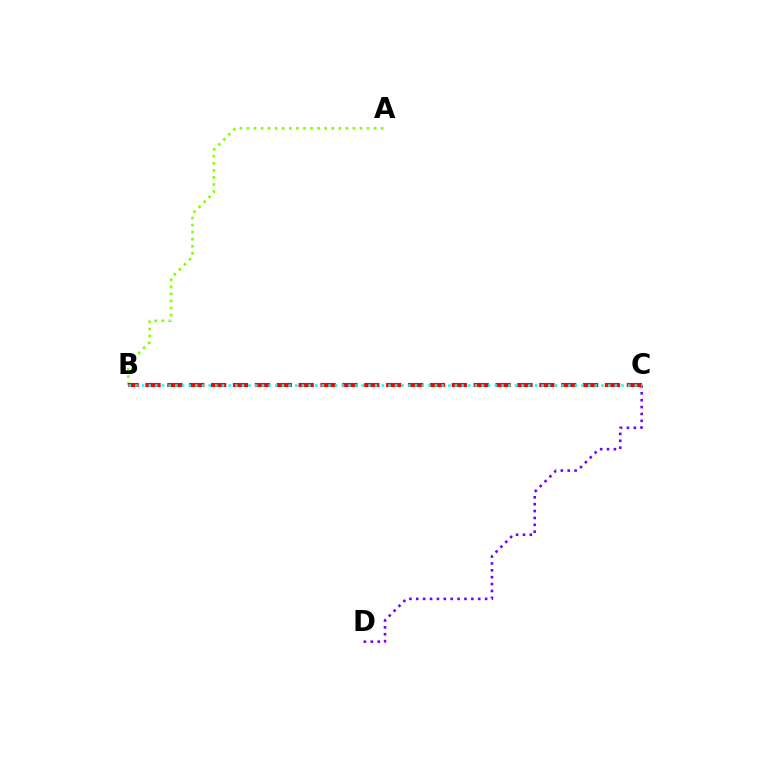{('C', 'D'): [{'color': '#7200ff', 'line_style': 'dotted', 'thickness': 1.87}], ('A', 'B'): [{'color': '#84ff00', 'line_style': 'dotted', 'thickness': 1.92}], ('B', 'C'): [{'color': '#ff0000', 'line_style': 'dashed', 'thickness': 2.97}, {'color': '#00fff6', 'line_style': 'dotted', 'thickness': 1.81}]}